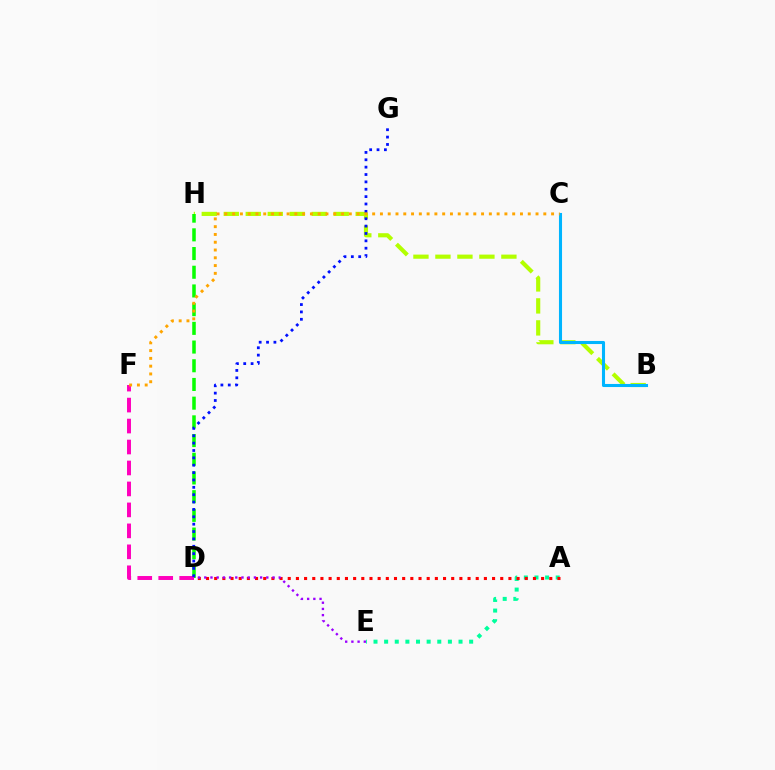{('B', 'H'): [{'color': '#b3ff00', 'line_style': 'dashed', 'thickness': 2.99}], ('D', 'H'): [{'color': '#08ff00', 'line_style': 'dashed', 'thickness': 2.54}], ('A', 'E'): [{'color': '#00ff9d', 'line_style': 'dotted', 'thickness': 2.89}], ('D', 'F'): [{'color': '#ff00bd', 'line_style': 'dashed', 'thickness': 2.85}], ('D', 'G'): [{'color': '#0010ff', 'line_style': 'dotted', 'thickness': 2.0}], ('B', 'C'): [{'color': '#00b5ff', 'line_style': 'solid', 'thickness': 2.22}], ('A', 'D'): [{'color': '#ff0000', 'line_style': 'dotted', 'thickness': 2.22}], ('C', 'F'): [{'color': '#ffa500', 'line_style': 'dotted', 'thickness': 2.11}], ('D', 'E'): [{'color': '#9b00ff', 'line_style': 'dotted', 'thickness': 1.69}]}